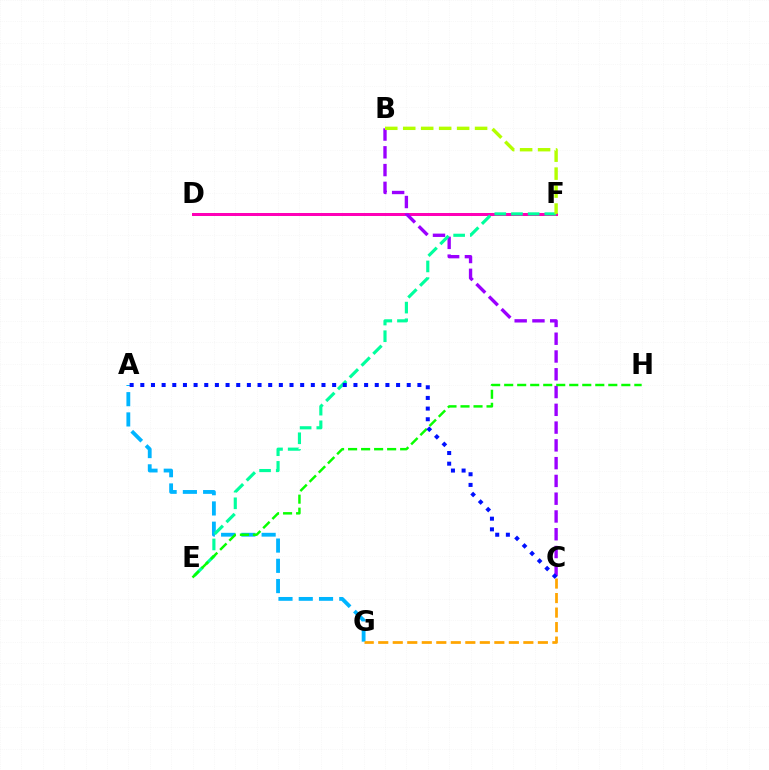{('D', 'F'): [{'color': '#ff0000', 'line_style': 'solid', 'thickness': 2.01}, {'color': '#ff00bd', 'line_style': 'solid', 'thickness': 2.09}], ('B', 'C'): [{'color': '#9b00ff', 'line_style': 'dashed', 'thickness': 2.41}], ('A', 'G'): [{'color': '#00b5ff', 'line_style': 'dashed', 'thickness': 2.75}], ('E', 'F'): [{'color': '#00ff9d', 'line_style': 'dashed', 'thickness': 2.26}], ('E', 'H'): [{'color': '#08ff00', 'line_style': 'dashed', 'thickness': 1.77}], ('B', 'F'): [{'color': '#b3ff00', 'line_style': 'dashed', 'thickness': 2.44}], ('A', 'C'): [{'color': '#0010ff', 'line_style': 'dotted', 'thickness': 2.9}], ('C', 'G'): [{'color': '#ffa500', 'line_style': 'dashed', 'thickness': 1.97}]}